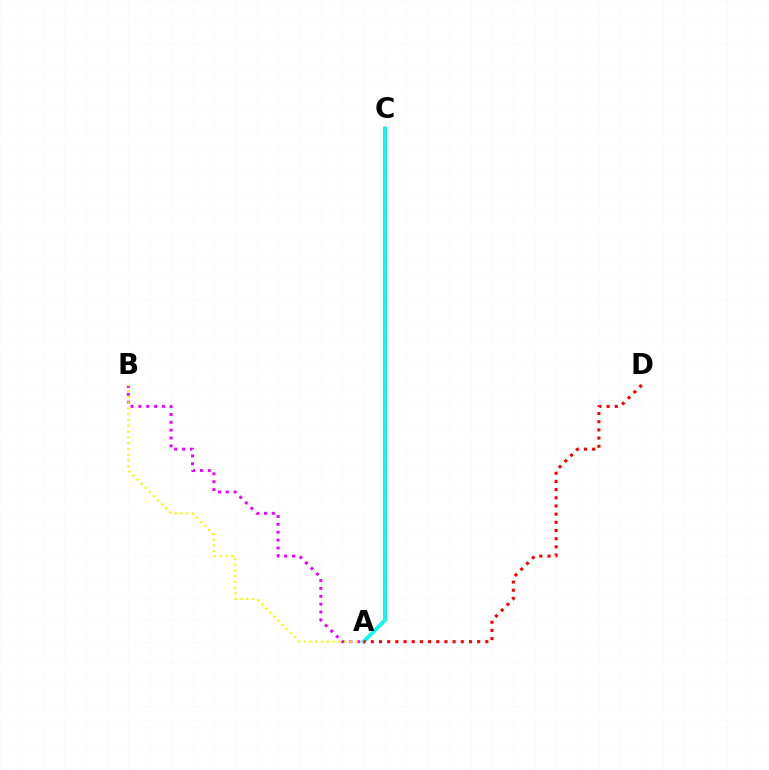{('A', 'B'): [{'color': '#ee00ff', 'line_style': 'dotted', 'thickness': 2.14}, {'color': '#fcf500', 'line_style': 'dotted', 'thickness': 1.57}], ('A', 'C'): [{'color': '#0010ff', 'line_style': 'solid', 'thickness': 2.04}, {'color': '#08ff00', 'line_style': 'solid', 'thickness': 2.21}, {'color': '#00fff6', 'line_style': 'solid', 'thickness': 2.35}], ('A', 'D'): [{'color': '#ff0000', 'line_style': 'dotted', 'thickness': 2.22}]}